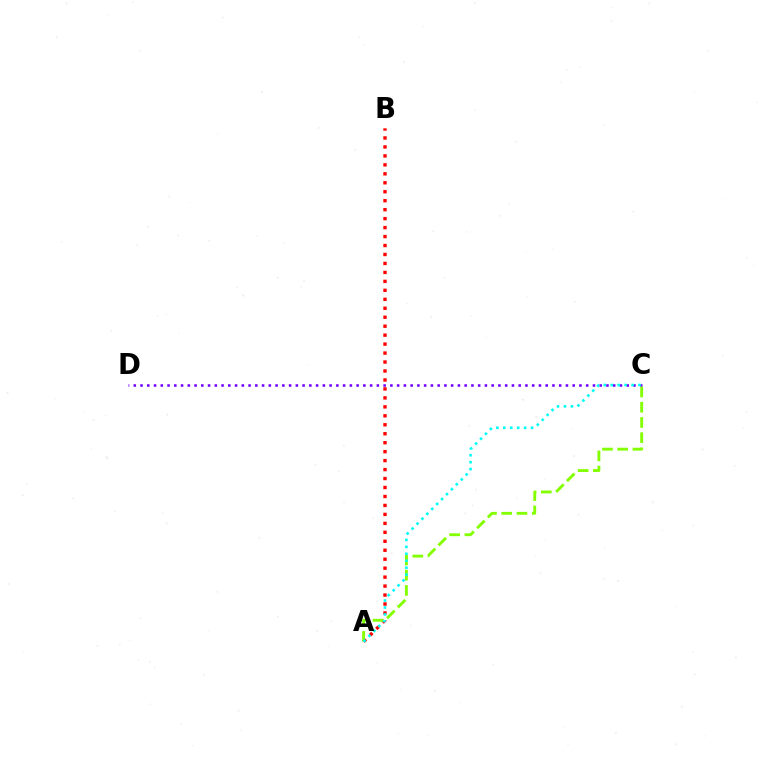{('A', 'B'): [{'color': '#ff0000', 'line_style': 'dotted', 'thickness': 2.44}], ('C', 'D'): [{'color': '#7200ff', 'line_style': 'dotted', 'thickness': 1.83}], ('A', 'C'): [{'color': '#84ff00', 'line_style': 'dashed', 'thickness': 2.07}, {'color': '#00fff6', 'line_style': 'dotted', 'thickness': 1.89}]}